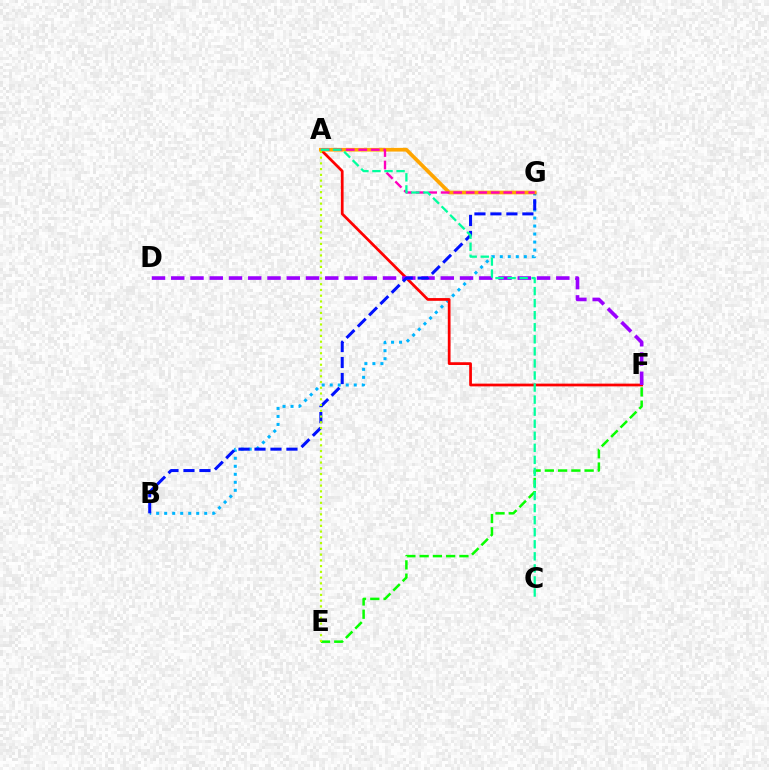{('B', 'G'): [{'color': '#00b5ff', 'line_style': 'dotted', 'thickness': 2.18}, {'color': '#0010ff', 'line_style': 'dashed', 'thickness': 2.17}], ('A', 'F'): [{'color': '#ff0000', 'line_style': 'solid', 'thickness': 1.97}], ('D', 'F'): [{'color': '#9b00ff', 'line_style': 'dashed', 'thickness': 2.62}], ('E', 'F'): [{'color': '#08ff00', 'line_style': 'dashed', 'thickness': 1.8}], ('A', 'G'): [{'color': '#ffa500', 'line_style': 'solid', 'thickness': 2.66}, {'color': '#ff00bd', 'line_style': 'dashed', 'thickness': 1.7}], ('A', 'E'): [{'color': '#b3ff00', 'line_style': 'dotted', 'thickness': 1.56}], ('A', 'C'): [{'color': '#00ff9d', 'line_style': 'dashed', 'thickness': 1.64}]}